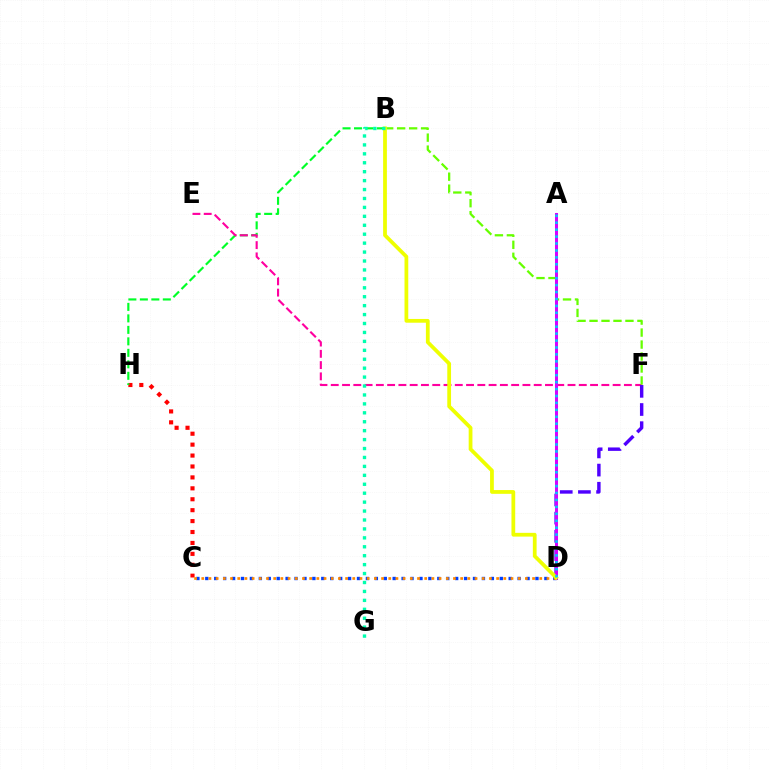{('C', 'H'): [{'color': '#ff0000', 'line_style': 'dotted', 'thickness': 2.97}], ('C', 'D'): [{'color': '#003fff', 'line_style': 'dotted', 'thickness': 2.42}, {'color': '#ff8800', 'line_style': 'dotted', 'thickness': 1.95}], ('B', 'H'): [{'color': '#00ff27', 'line_style': 'dashed', 'thickness': 1.56}], ('E', 'F'): [{'color': '#ff00a0', 'line_style': 'dashed', 'thickness': 1.53}], ('D', 'F'): [{'color': '#4f00ff', 'line_style': 'dashed', 'thickness': 2.47}], ('B', 'F'): [{'color': '#66ff00', 'line_style': 'dashed', 'thickness': 1.63}], ('A', 'D'): [{'color': '#d600ff', 'line_style': 'solid', 'thickness': 2.18}, {'color': '#00c7ff', 'line_style': 'dotted', 'thickness': 1.88}], ('B', 'D'): [{'color': '#eeff00', 'line_style': 'solid', 'thickness': 2.71}], ('B', 'G'): [{'color': '#00ffaf', 'line_style': 'dotted', 'thickness': 2.43}]}